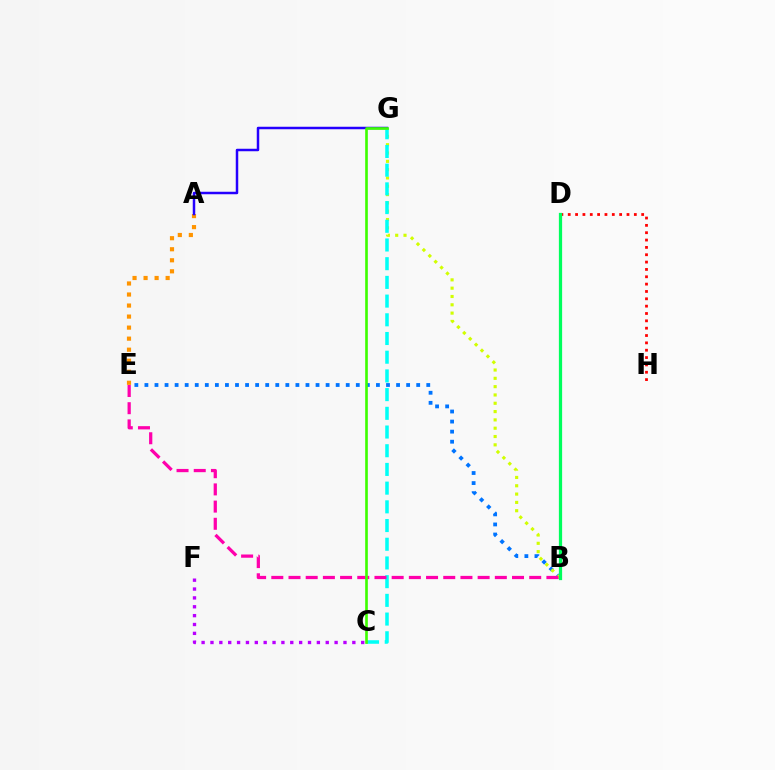{('D', 'H'): [{'color': '#ff0000', 'line_style': 'dotted', 'thickness': 2.0}], ('C', 'F'): [{'color': '#b900ff', 'line_style': 'dotted', 'thickness': 2.41}], ('A', 'E'): [{'color': '#ff9400', 'line_style': 'dotted', 'thickness': 3.0}], ('A', 'G'): [{'color': '#2500ff', 'line_style': 'solid', 'thickness': 1.8}], ('B', 'E'): [{'color': '#0074ff', 'line_style': 'dotted', 'thickness': 2.73}, {'color': '#ff00ac', 'line_style': 'dashed', 'thickness': 2.34}], ('B', 'G'): [{'color': '#d1ff00', 'line_style': 'dotted', 'thickness': 2.26}], ('B', 'D'): [{'color': '#00ff5c', 'line_style': 'solid', 'thickness': 2.34}], ('C', 'G'): [{'color': '#00fff6', 'line_style': 'dashed', 'thickness': 2.54}, {'color': '#3dff00', 'line_style': 'solid', 'thickness': 1.9}]}